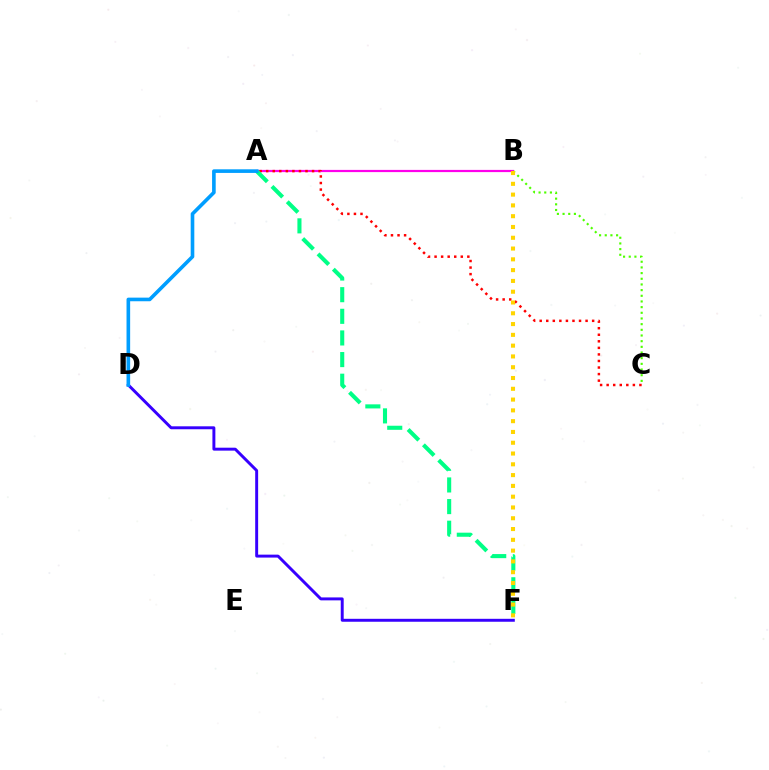{('A', 'B'): [{'color': '#ff00ed', 'line_style': 'solid', 'thickness': 1.59}], ('A', 'C'): [{'color': '#ff0000', 'line_style': 'dotted', 'thickness': 1.78}], ('A', 'F'): [{'color': '#00ff86', 'line_style': 'dashed', 'thickness': 2.94}], ('D', 'F'): [{'color': '#3700ff', 'line_style': 'solid', 'thickness': 2.12}], ('A', 'D'): [{'color': '#009eff', 'line_style': 'solid', 'thickness': 2.61}], ('B', 'C'): [{'color': '#4fff00', 'line_style': 'dotted', 'thickness': 1.54}], ('B', 'F'): [{'color': '#ffd500', 'line_style': 'dotted', 'thickness': 2.93}]}